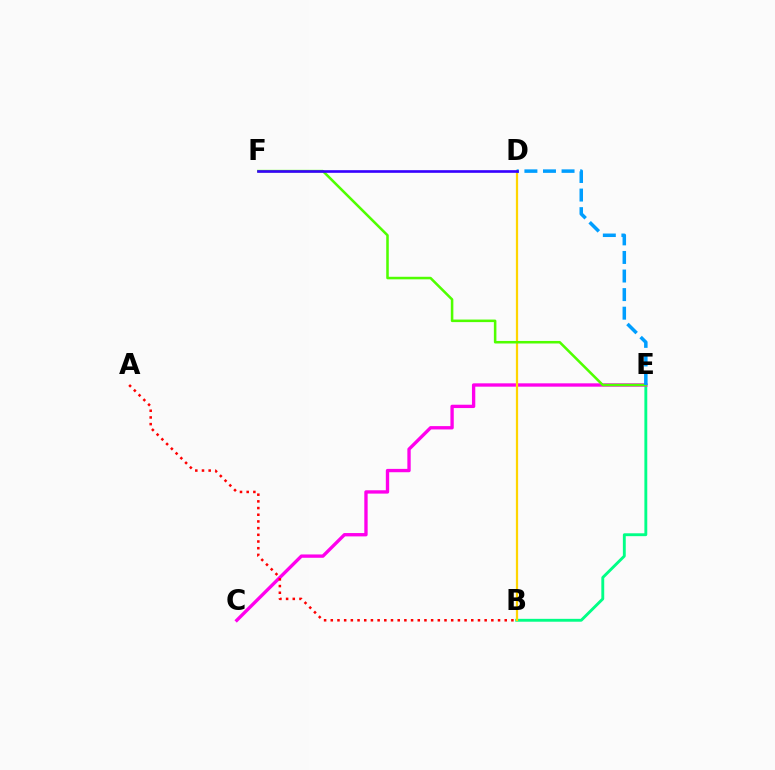{('B', 'E'): [{'color': '#00ff86', 'line_style': 'solid', 'thickness': 2.07}], ('C', 'E'): [{'color': '#ff00ed', 'line_style': 'solid', 'thickness': 2.41}], ('B', 'D'): [{'color': '#ffd500', 'line_style': 'solid', 'thickness': 1.61}], ('E', 'F'): [{'color': '#4fff00', 'line_style': 'solid', 'thickness': 1.83}], ('D', 'E'): [{'color': '#009eff', 'line_style': 'dashed', 'thickness': 2.52}], ('D', 'F'): [{'color': '#3700ff', 'line_style': 'solid', 'thickness': 1.9}], ('A', 'B'): [{'color': '#ff0000', 'line_style': 'dotted', 'thickness': 1.82}]}